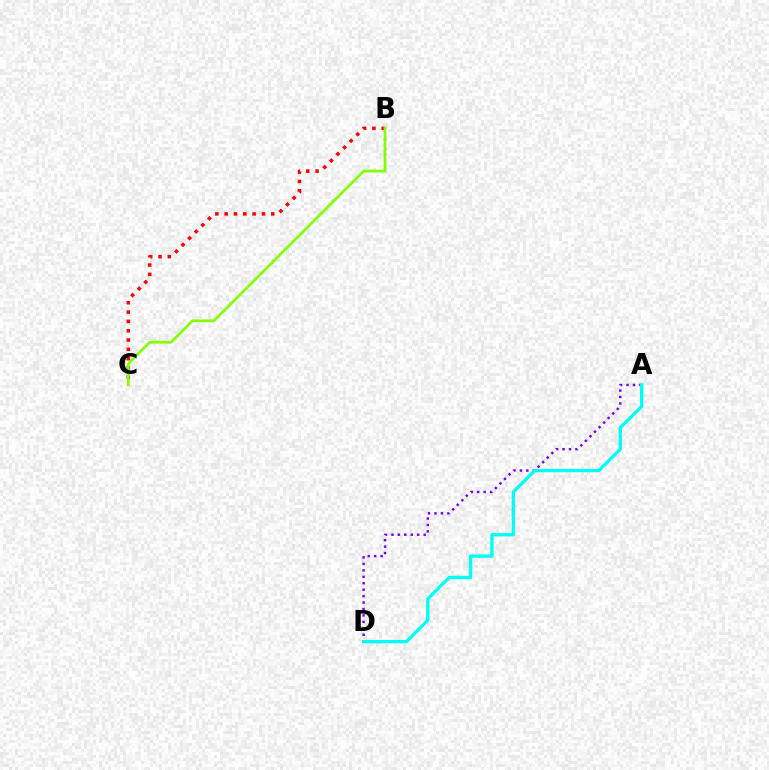{('B', 'C'): [{'color': '#ff0000', 'line_style': 'dotted', 'thickness': 2.53}, {'color': '#84ff00', 'line_style': 'solid', 'thickness': 1.97}], ('A', 'D'): [{'color': '#7200ff', 'line_style': 'dotted', 'thickness': 1.75}, {'color': '#00fff6', 'line_style': 'solid', 'thickness': 2.38}]}